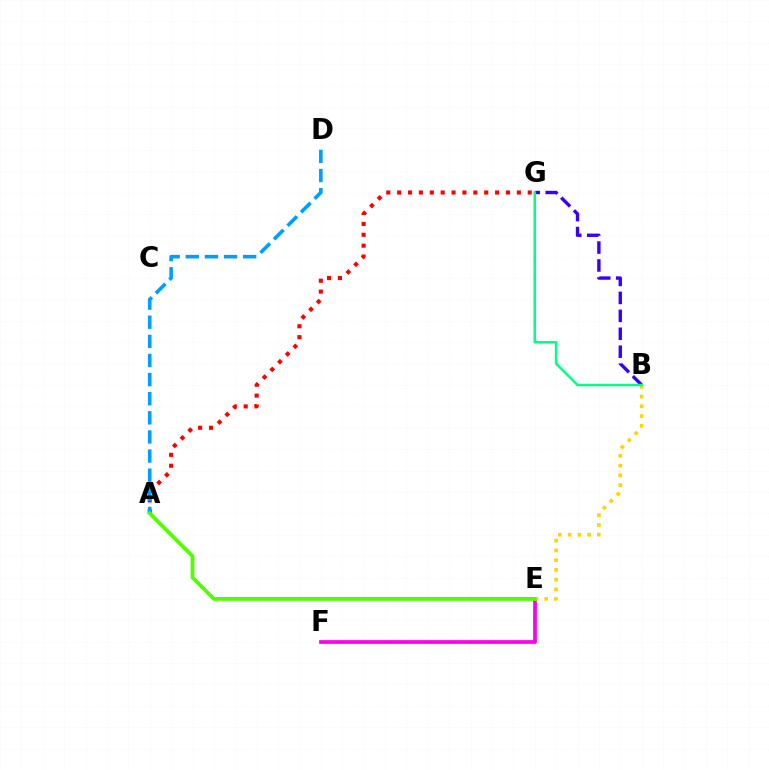{('E', 'F'): [{'color': '#ff00ed', 'line_style': 'solid', 'thickness': 2.68}], ('B', 'E'): [{'color': '#ffd500', 'line_style': 'dotted', 'thickness': 2.65}], ('A', 'G'): [{'color': '#ff0000', 'line_style': 'dotted', 'thickness': 2.96}], ('A', 'D'): [{'color': '#009eff', 'line_style': 'dashed', 'thickness': 2.6}], ('A', 'E'): [{'color': '#4fff00', 'line_style': 'solid', 'thickness': 2.72}], ('B', 'G'): [{'color': '#3700ff', 'line_style': 'dashed', 'thickness': 2.44}, {'color': '#00ff86', 'line_style': 'solid', 'thickness': 1.81}]}